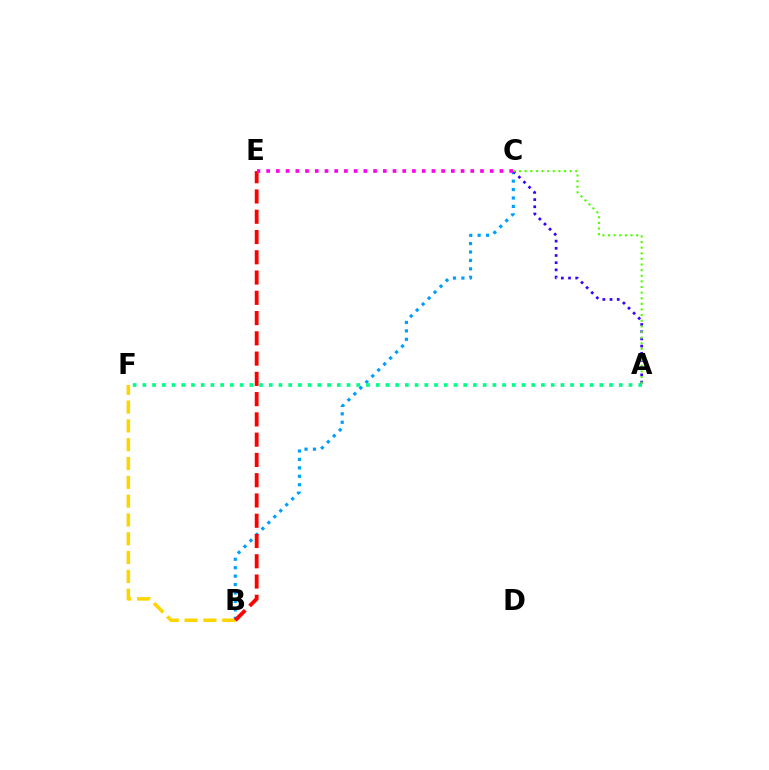{('B', 'C'): [{'color': '#009eff', 'line_style': 'dotted', 'thickness': 2.29}], ('A', 'F'): [{'color': '#00ff86', 'line_style': 'dotted', 'thickness': 2.64}], ('B', 'F'): [{'color': '#ffd500', 'line_style': 'dashed', 'thickness': 2.56}], ('A', 'C'): [{'color': '#3700ff', 'line_style': 'dotted', 'thickness': 1.95}, {'color': '#4fff00', 'line_style': 'dotted', 'thickness': 1.53}], ('B', 'E'): [{'color': '#ff0000', 'line_style': 'dashed', 'thickness': 2.75}], ('C', 'E'): [{'color': '#ff00ed', 'line_style': 'dotted', 'thickness': 2.64}]}